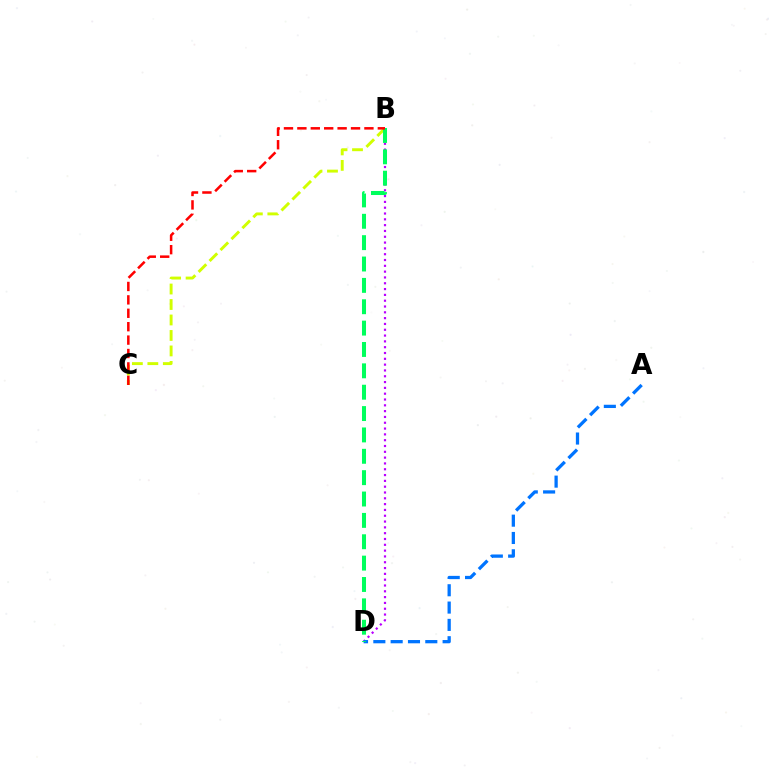{('B', 'D'): [{'color': '#b900ff', 'line_style': 'dotted', 'thickness': 1.58}, {'color': '#00ff5c', 'line_style': 'dashed', 'thickness': 2.9}], ('A', 'D'): [{'color': '#0074ff', 'line_style': 'dashed', 'thickness': 2.35}], ('B', 'C'): [{'color': '#d1ff00', 'line_style': 'dashed', 'thickness': 2.1}, {'color': '#ff0000', 'line_style': 'dashed', 'thickness': 1.82}]}